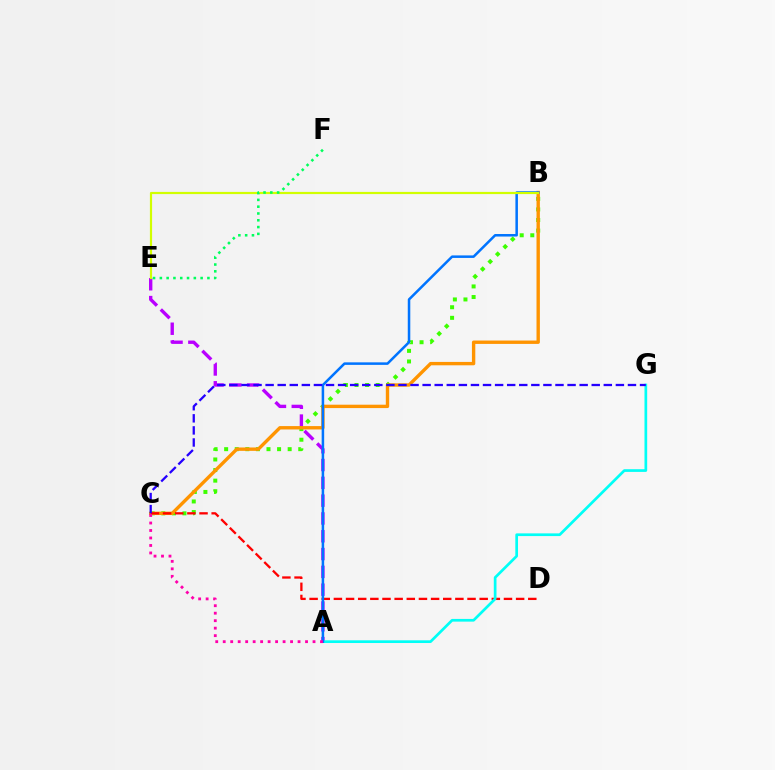{('A', 'E'): [{'color': '#b900ff', 'line_style': 'dashed', 'thickness': 2.42}], ('B', 'C'): [{'color': '#3dff00', 'line_style': 'dotted', 'thickness': 2.88}, {'color': '#ff9400', 'line_style': 'solid', 'thickness': 2.43}], ('C', 'D'): [{'color': '#ff0000', 'line_style': 'dashed', 'thickness': 1.65}], ('A', 'G'): [{'color': '#00fff6', 'line_style': 'solid', 'thickness': 1.94}], ('A', 'B'): [{'color': '#0074ff', 'line_style': 'solid', 'thickness': 1.82}], ('C', 'G'): [{'color': '#2500ff', 'line_style': 'dashed', 'thickness': 1.64}], ('A', 'C'): [{'color': '#ff00ac', 'line_style': 'dotted', 'thickness': 2.03}], ('B', 'E'): [{'color': '#d1ff00', 'line_style': 'solid', 'thickness': 1.58}], ('E', 'F'): [{'color': '#00ff5c', 'line_style': 'dotted', 'thickness': 1.85}]}